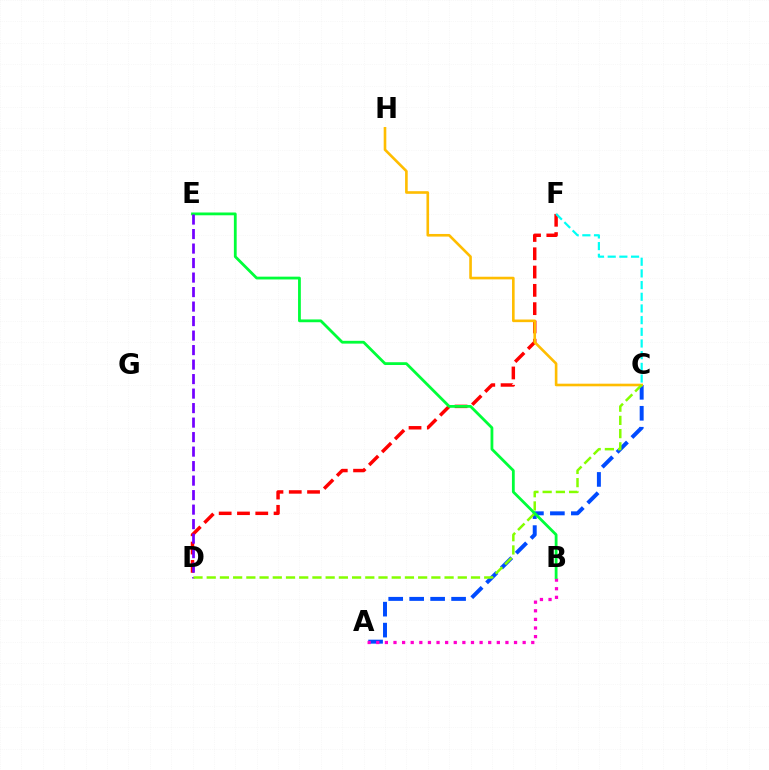{('A', 'C'): [{'color': '#004bff', 'line_style': 'dashed', 'thickness': 2.85}], ('D', 'F'): [{'color': '#ff0000', 'line_style': 'dashed', 'thickness': 2.49}], ('A', 'B'): [{'color': '#ff00cf', 'line_style': 'dotted', 'thickness': 2.34}], ('B', 'E'): [{'color': '#00ff39', 'line_style': 'solid', 'thickness': 2.01}], ('D', 'E'): [{'color': '#7200ff', 'line_style': 'dashed', 'thickness': 1.97}], ('C', 'H'): [{'color': '#ffbd00', 'line_style': 'solid', 'thickness': 1.89}], ('C', 'D'): [{'color': '#84ff00', 'line_style': 'dashed', 'thickness': 1.8}], ('C', 'F'): [{'color': '#00fff6', 'line_style': 'dashed', 'thickness': 1.59}]}